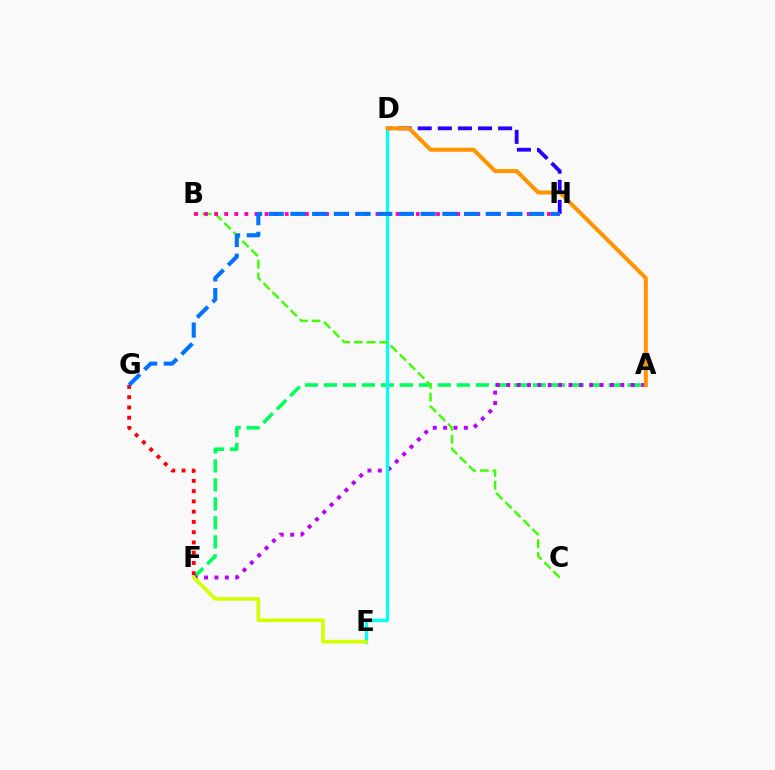{('D', 'H'): [{'color': '#2500ff', 'line_style': 'dashed', 'thickness': 2.73}], ('A', 'F'): [{'color': '#00ff5c', 'line_style': 'dashed', 'thickness': 2.58}, {'color': '#b900ff', 'line_style': 'dotted', 'thickness': 2.82}], ('F', 'G'): [{'color': '#ff0000', 'line_style': 'dotted', 'thickness': 2.79}], ('D', 'E'): [{'color': '#00fff6', 'line_style': 'solid', 'thickness': 2.34}], ('A', 'D'): [{'color': '#ff9400', 'line_style': 'solid', 'thickness': 2.9}], ('E', 'F'): [{'color': '#d1ff00', 'line_style': 'solid', 'thickness': 2.62}], ('B', 'C'): [{'color': '#3dff00', 'line_style': 'dashed', 'thickness': 1.73}], ('B', 'H'): [{'color': '#ff00ac', 'line_style': 'dotted', 'thickness': 2.74}], ('G', 'H'): [{'color': '#0074ff', 'line_style': 'dashed', 'thickness': 2.95}]}